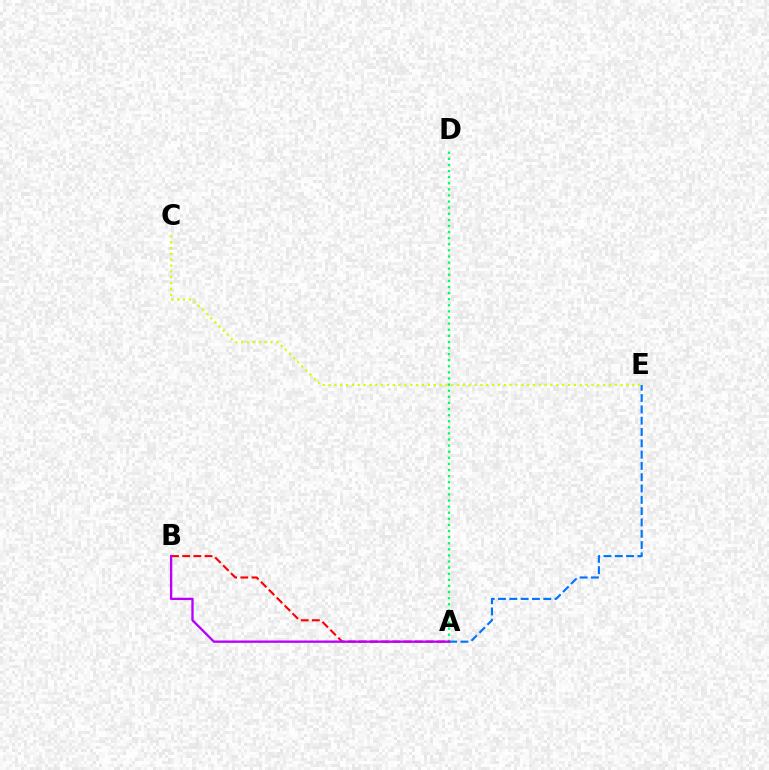{('C', 'E'): [{'color': '#d1ff00', 'line_style': 'dotted', 'thickness': 1.59}], ('A', 'E'): [{'color': '#0074ff', 'line_style': 'dashed', 'thickness': 1.54}], ('A', 'D'): [{'color': '#00ff5c', 'line_style': 'dotted', 'thickness': 1.66}], ('A', 'B'): [{'color': '#ff0000', 'line_style': 'dashed', 'thickness': 1.52}, {'color': '#b900ff', 'line_style': 'solid', 'thickness': 1.68}]}